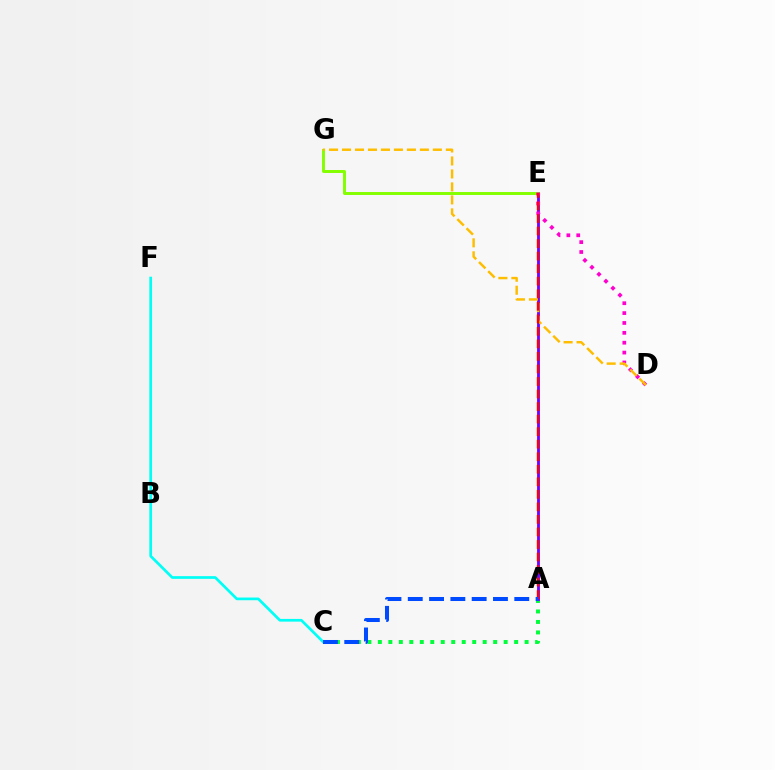{('A', 'C'): [{'color': '#00ff39', 'line_style': 'dotted', 'thickness': 2.85}, {'color': '#004bff', 'line_style': 'dashed', 'thickness': 2.89}], ('A', 'E'): [{'color': '#7200ff', 'line_style': 'solid', 'thickness': 2.04}, {'color': '#ff0000', 'line_style': 'dashed', 'thickness': 1.7}], ('C', 'F'): [{'color': '#00fff6', 'line_style': 'solid', 'thickness': 1.94}], ('E', 'G'): [{'color': '#84ff00', 'line_style': 'solid', 'thickness': 2.13}], ('D', 'E'): [{'color': '#ff00cf', 'line_style': 'dotted', 'thickness': 2.68}], ('D', 'G'): [{'color': '#ffbd00', 'line_style': 'dashed', 'thickness': 1.76}]}